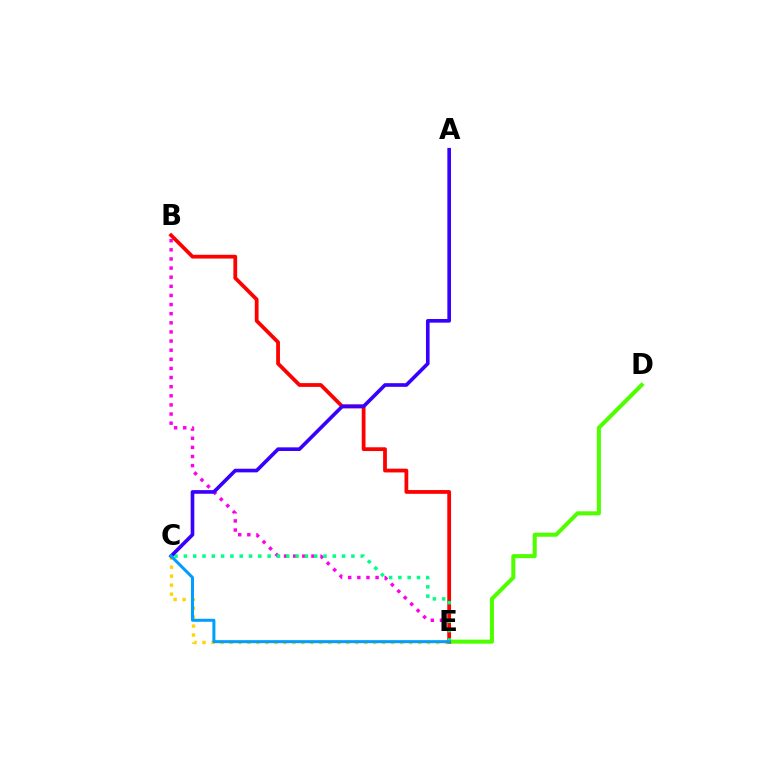{('D', 'E'): [{'color': '#4fff00', 'line_style': 'solid', 'thickness': 2.91}], ('C', 'E'): [{'color': '#ffd500', 'line_style': 'dotted', 'thickness': 2.44}, {'color': '#00ff86', 'line_style': 'dotted', 'thickness': 2.53}, {'color': '#009eff', 'line_style': 'solid', 'thickness': 2.17}], ('B', 'E'): [{'color': '#ff00ed', 'line_style': 'dotted', 'thickness': 2.48}, {'color': '#ff0000', 'line_style': 'solid', 'thickness': 2.72}], ('A', 'C'): [{'color': '#3700ff', 'line_style': 'solid', 'thickness': 2.62}]}